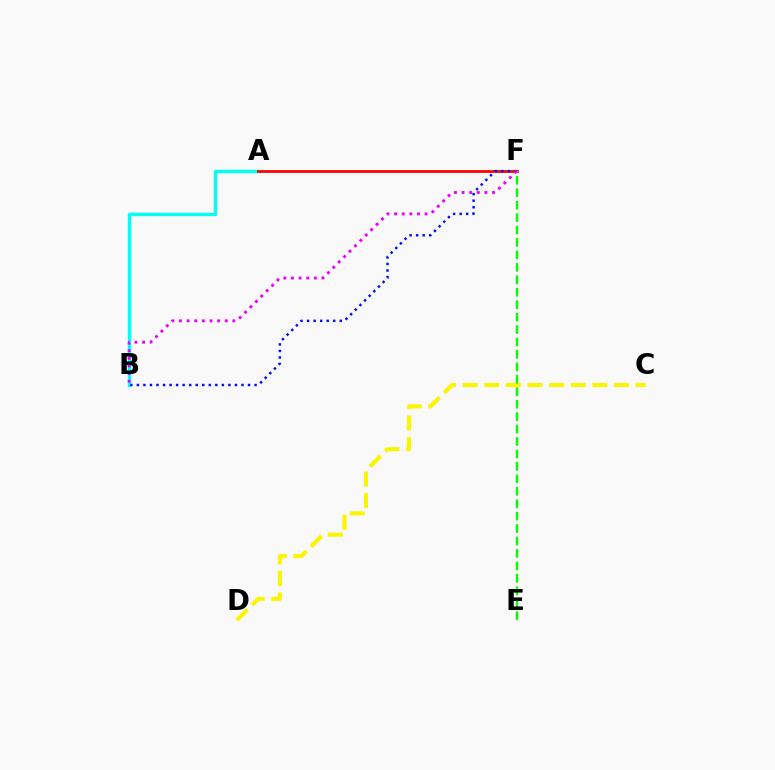{('A', 'B'): [{'color': '#00fff6', 'line_style': 'solid', 'thickness': 2.46}], ('C', 'D'): [{'color': '#fcf500', 'line_style': 'dashed', 'thickness': 2.94}], ('A', 'F'): [{'color': '#ff0000', 'line_style': 'solid', 'thickness': 1.99}], ('B', 'F'): [{'color': '#0010ff', 'line_style': 'dotted', 'thickness': 1.78}, {'color': '#ee00ff', 'line_style': 'dotted', 'thickness': 2.07}], ('E', 'F'): [{'color': '#08ff00', 'line_style': 'dashed', 'thickness': 1.69}]}